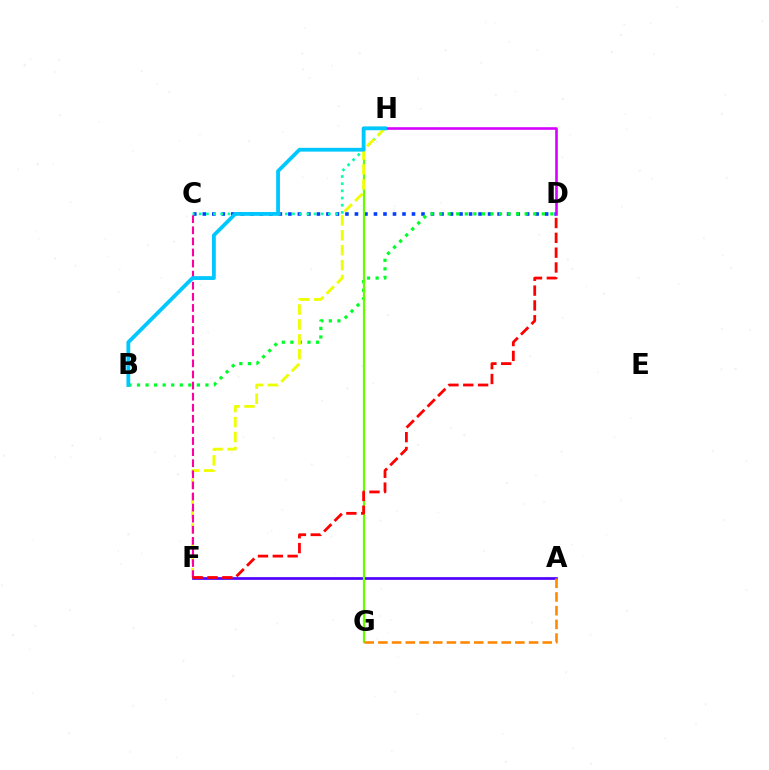{('C', 'D'): [{'color': '#003fff', 'line_style': 'dotted', 'thickness': 2.58}], ('A', 'F'): [{'color': '#4f00ff', 'line_style': 'solid', 'thickness': 1.94}], ('B', 'D'): [{'color': '#00ff27', 'line_style': 'dotted', 'thickness': 2.32}], ('G', 'H'): [{'color': '#66ff00', 'line_style': 'solid', 'thickness': 1.62}], ('C', 'H'): [{'color': '#00ffaf', 'line_style': 'dotted', 'thickness': 1.95}], ('F', 'H'): [{'color': '#eeff00', 'line_style': 'dashed', 'thickness': 2.03}], ('D', 'H'): [{'color': '#d600ff', 'line_style': 'solid', 'thickness': 1.87}], ('A', 'G'): [{'color': '#ff8800', 'line_style': 'dashed', 'thickness': 1.86}], ('C', 'F'): [{'color': '#ff00a0', 'line_style': 'dashed', 'thickness': 1.51}], ('B', 'H'): [{'color': '#00c7ff', 'line_style': 'solid', 'thickness': 2.74}], ('D', 'F'): [{'color': '#ff0000', 'line_style': 'dashed', 'thickness': 2.01}]}